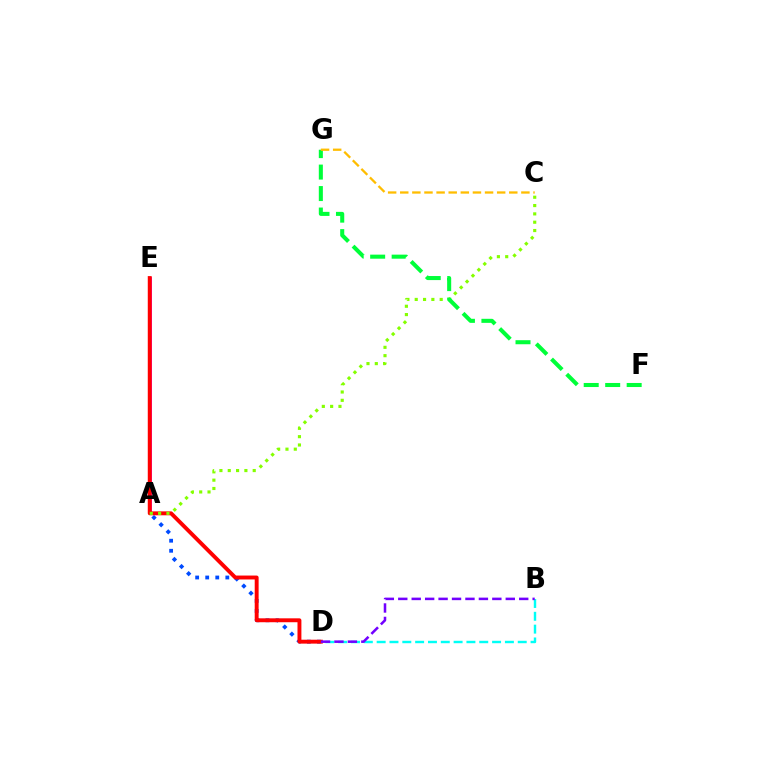{('A', 'E'): [{'color': '#ff00cf', 'line_style': 'solid', 'thickness': 2.07}], ('A', 'D'): [{'color': '#004bff', 'line_style': 'dotted', 'thickness': 2.73}], ('B', 'D'): [{'color': '#00fff6', 'line_style': 'dashed', 'thickness': 1.74}, {'color': '#7200ff', 'line_style': 'dashed', 'thickness': 1.83}], ('D', 'E'): [{'color': '#ff0000', 'line_style': 'solid', 'thickness': 2.81}], ('A', 'C'): [{'color': '#84ff00', 'line_style': 'dotted', 'thickness': 2.26}], ('F', 'G'): [{'color': '#00ff39', 'line_style': 'dashed', 'thickness': 2.92}], ('C', 'G'): [{'color': '#ffbd00', 'line_style': 'dashed', 'thickness': 1.65}]}